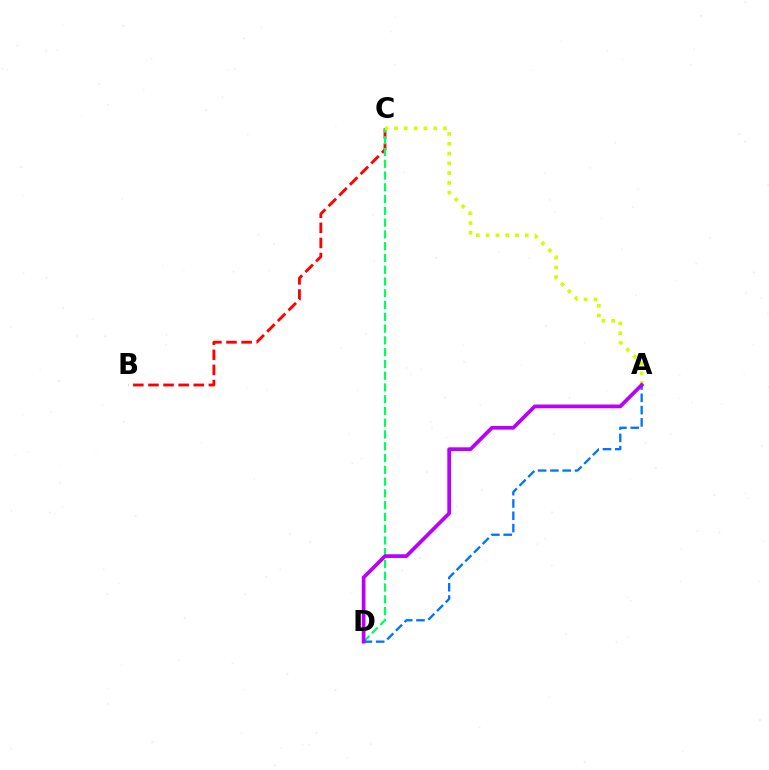{('B', 'C'): [{'color': '#ff0000', 'line_style': 'dashed', 'thickness': 2.05}], ('C', 'D'): [{'color': '#00ff5c', 'line_style': 'dashed', 'thickness': 1.6}], ('A', 'D'): [{'color': '#0074ff', 'line_style': 'dashed', 'thickness': 1.67}, {'color': '#b900ff', 'line_style': 'solid', 'thickness': 2.67}], ('A', 'C'): [{'color': '#d1ff00', 'line_style': 'dotted', 'thickness': 2.66}]}